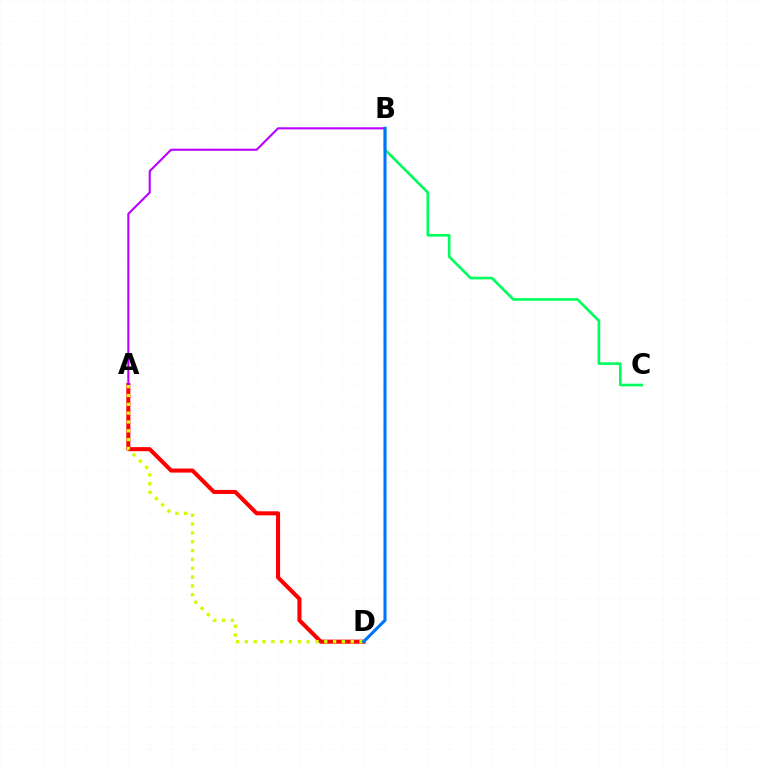{('A', 'D'): [{'color': '#ff0000', 'line_style': 'solid', 'thickness': 2.92}, {'color': '#d1ff00', 'line_style': 'dotted', 'thickness': 2.4}], ('B', 'C'): [{'color': '#00ff5c', 'line_style': 'solid', 'thickness': 1.91}], ('A', 'B'): [{'color': '#b900ff', 'line_style': 'solid', 'thickness': 1.5}], ('B', 'D'): [{'color': '#0074ff', 'line_style': 'solid', 'thickness': 2.21}]}